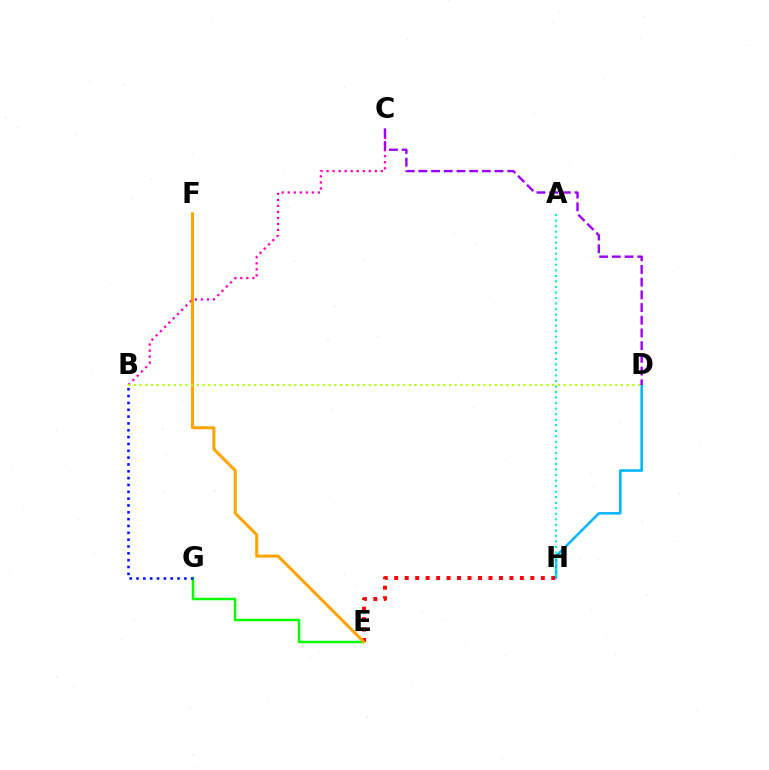{('E', 'G'): [{'color': '#08ff00', 'line_style': 'solid', 'thickness': 1.79}], ('E', 'H'): [{'color': '#ff0000', 'line_style': 'dotted', 'thickness': 2.84}], ('B', 'C'): [{'color': '#ff00bd', 'line_style': 'dotted', 'thickness': 1.64}], ('D', 'H'): [{'color': '#00b5ff', 'line_style': 'solid', 'thickness': 1.82}], ('E', 'F'): [{'color': '#ffa500', 'line_style': 'solid', 'thickness': 2.18}], ('B', 'D'): [{'color': '#b3ff00', 'line_style': 'dotted', 'thickness': 1.56}], ('C', 'D'): [{'color': '#9b00ff', 'line_style': 'dashed', 'thickness': 1.73}], ('A', 'H'): [{'color': '#00ff9d', 'line_style': 'dotted', 'thickness': 1.5}], ('B', 'G'): [{'color': '#0010ff', 'line_style': 'dotted', 'thickness': 1.86}]}